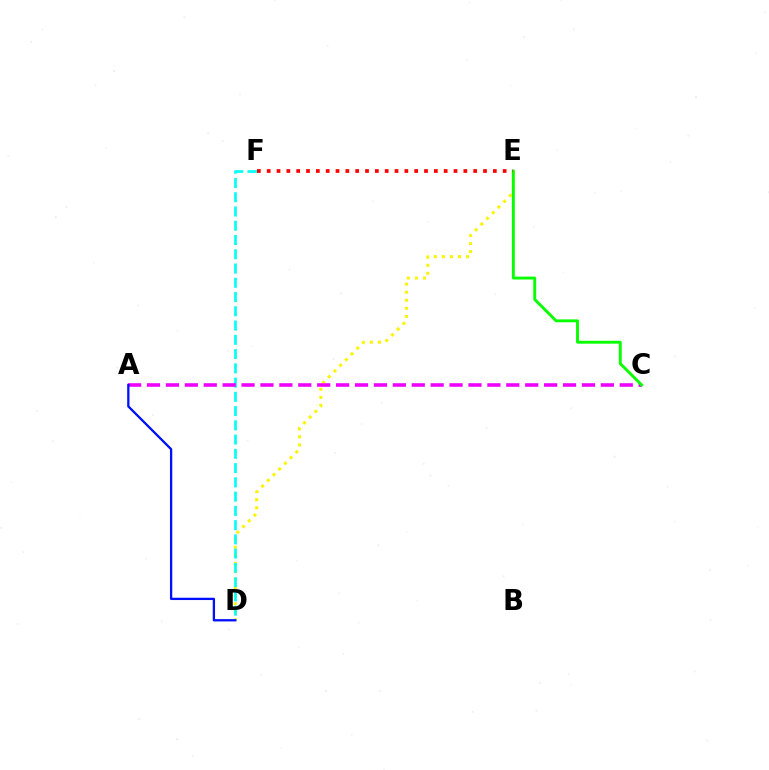{('D', 'E'): [{'color': '#fcf500', 'line_style': 'dotted', 'thickness': 2.19}], ('D', 'F'): [{'color': '#00fff6', 'line_style': 'dashed', 'thickness': 1.94}], ('A', 'C'): [{'color': '#ee00ff', 'line_style': 'dashed', 'thickness': 2.57}], ('A', 'D'): [{'color': '#0010ff', 'line_style': 'solid', 'thickness': 1.66}], ('C', 'E'): [{'color': '#08ff00', 'line_style': 'solid', 'thickness': 2.08}], ('E', 'F'): [{'color': '#ff0000', 'line_style': 'dotted', 'thickness': 2.67}]}